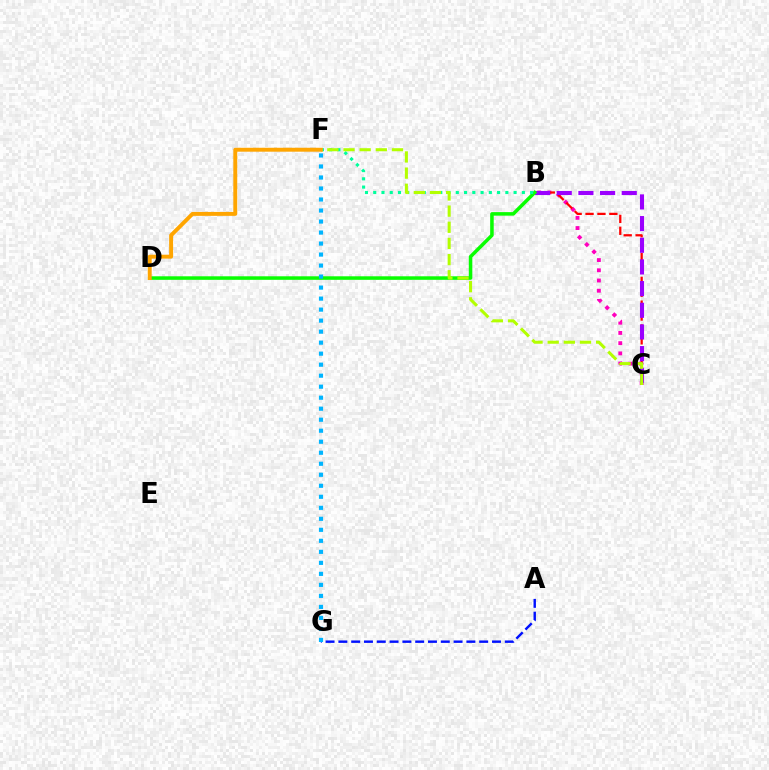{('B', 'C'): [{'color': '#ff00bd', 'line_style': 'dotted', 'thickness': 2.78}, {'color': '#ff0000', 'line_style': 'dashed', 'thickness': 1.62}, {'color': '#9b00ff', 'line_style': 'dashed', 'thickness': 2.94}], ('B', 'D'): [{'color': '#08ff00', 'line_style': 'solid', 'thickness': 2.54}], ('B', 'F'): [{'color': '#00ff9d', 'line_style': 'dotted', 'thickness': 2.24}], ('C', 'F'): [{'color': '#b3ff00', 'line_style': 'dashed', 'thickness': 2.19}], ('A', 'G'): [{'color': '#0010ff', 'line_style': 'dashed', 'thickness': 1.74}], ('F', 'G'): [{'color': '#00b5ff', 'line_style': 'dotted', 'thickness': 2.99}], ('D', 'F'): [{'color': '#ffa500', 'line_style': 'solid', 'thickness': 2.83}]}